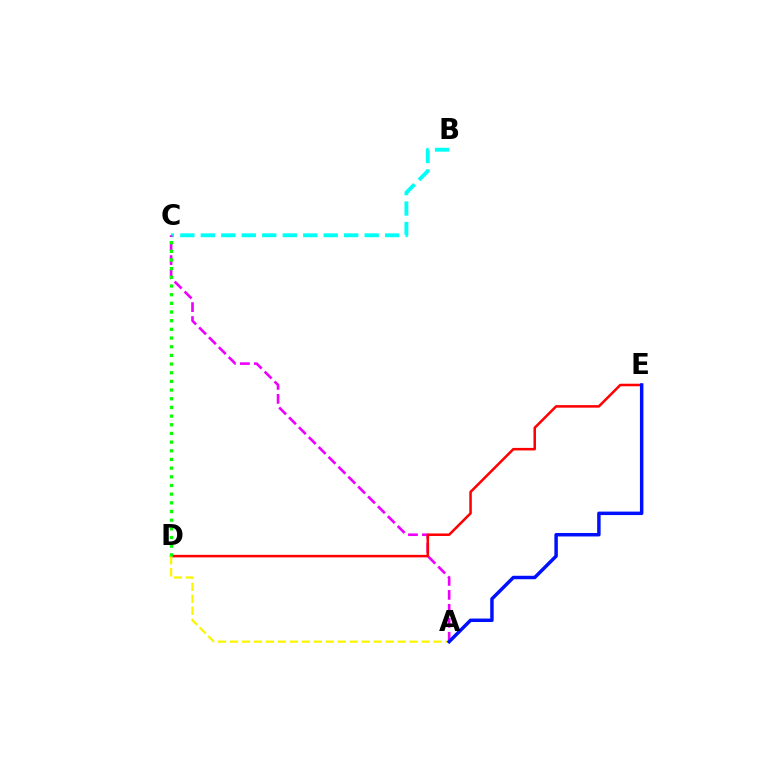{('B', 'C'): [{'color': '#00fff6', 'line_style': 'dashed', 'thickness': 2.78}], ('A', 'C'): [{'color': '#ee00ff', 'line_style': 'dashed', 'thickness': 1.9}], ('D', 'E'): [{'color': '#ff0000', 'line_style': 'solid', 'thickness': 1.82}], ('A', 'D'): [{'color': '#fcf500', 'line_style': 'dashed', 'thickness': 1.63}], ('A', 'E'): [{'color': '#0010ff', 'line_style': 'solid', 'thickness': 2.5}], ('C', 'D'): [{'color': '#08ff00', 'line_style': 'dotted', 'thickness': 2.36}]}